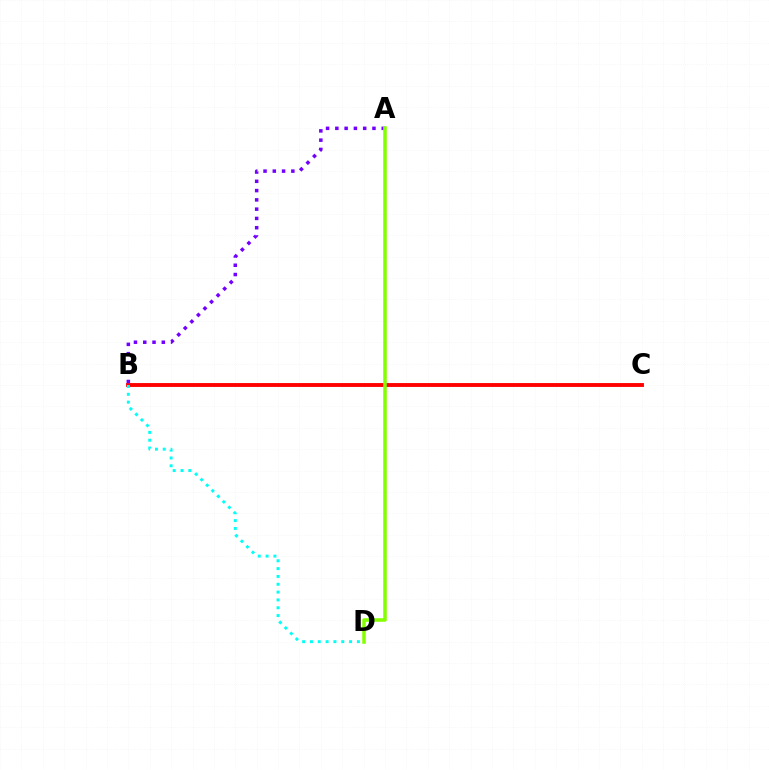{('B', 'C'): [{'color': '#ff0000', 'line_style': 'solid', 'thickness': 2.79}], ('B', 'D'): [{'color': '#00fff6', 'line_style': 'dotted', 'thickness': 2.13}], ('A', 'B'): [{'color': '#7200ff', 'line_style': 'dotted', 'thickness': 2.52}], ('A', 'D'): [{'color': '#84ff00', 'line_style': 'solid', 'thickness': 2.54}]}